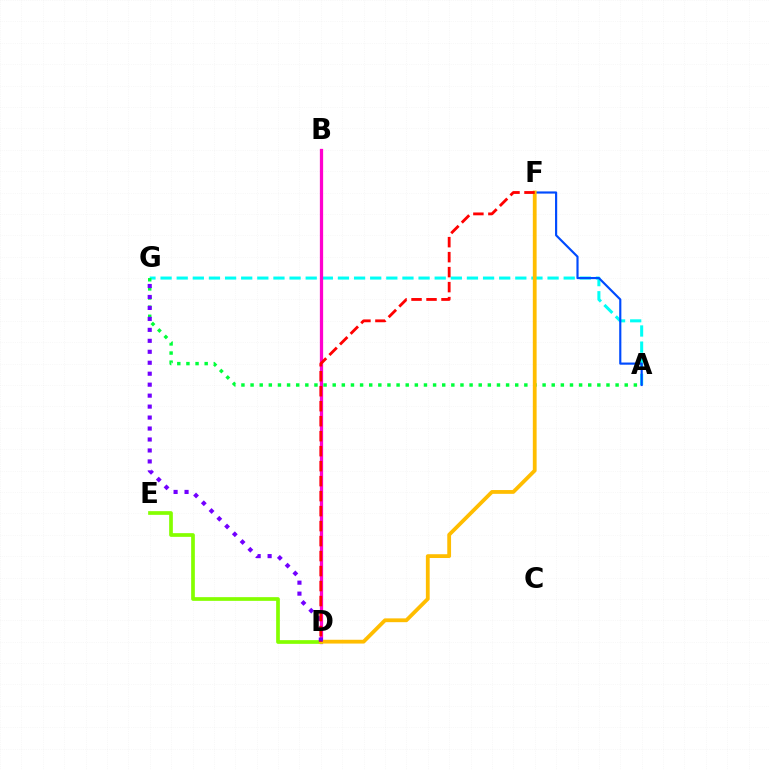{('A', 'G'): [{'color': '#00fff6', 'line_style': 'dashed', 'thickness': 2.19}, {'color': '#00ff39', 'line_style': 'dotted', 'thickness': 2.48}], ('B', 'D'): [{'color': '#ff00cf', 'line_style': 'solid', 'thickness': 2.34}], ('A', 'F'): [{'color': '#004bff', 'line_style': 'solid', 'thickness': 1.56}], ('D', 'E'): [{'color': '#84ff00', 'line_style': 'solid', 'thickness': 2.67}], ('D', 'F'): [{'color': '#ffbd00', 'line_style': 'solid', 'thickness': 2.73}, {'color': '#ff0000', 'line_style': 'dashed', 'thickness': 2.04}], ('D', 'G'): [{'color': '#7200ff', 'line_style': 'dotted', 'thickness': 2.98}]}